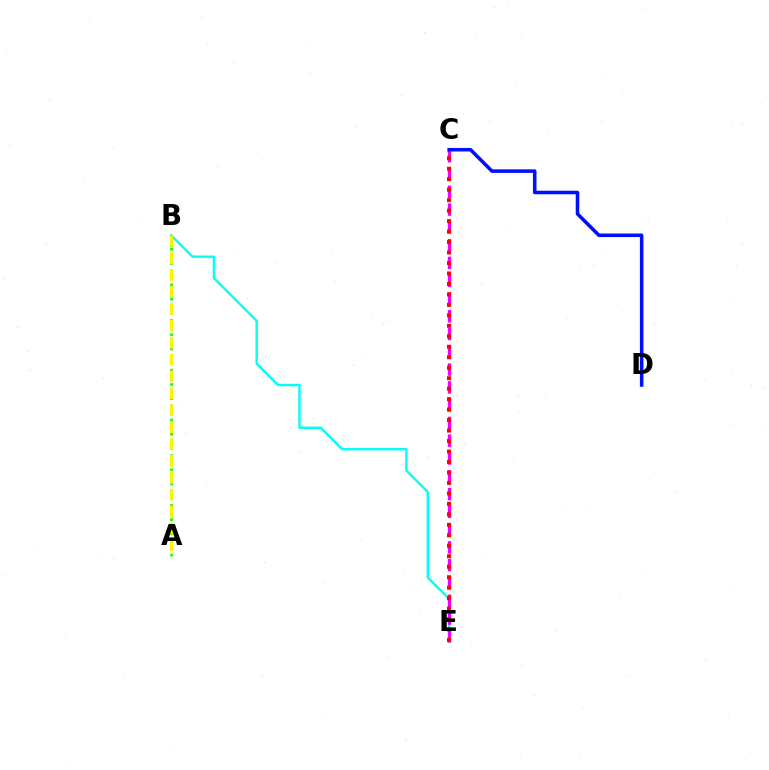{('B', 'E'): [{'color': '#00fff6', 'line_style': 'solid', 'thickness': 1.71}], ('C', 'E'): [{'color': '#ee00ff', 'line_style': 'dashed', 'thickness': 2.42}, {'color': '#ff0000', 'line_style': 'dotted', 'thickness': 2.85}], ('A', 'B'): [{'color': '#08ff00', 'line_style': 'dotted', 'thickness': 1.93}, {'color': '#fcf500', 'line_style': 'dashed', 'thickness': 2.29}], ('C', 'D'): [{'color': '#0010ff', 'line_style': 'solid', 'thickness': 2.55}]}